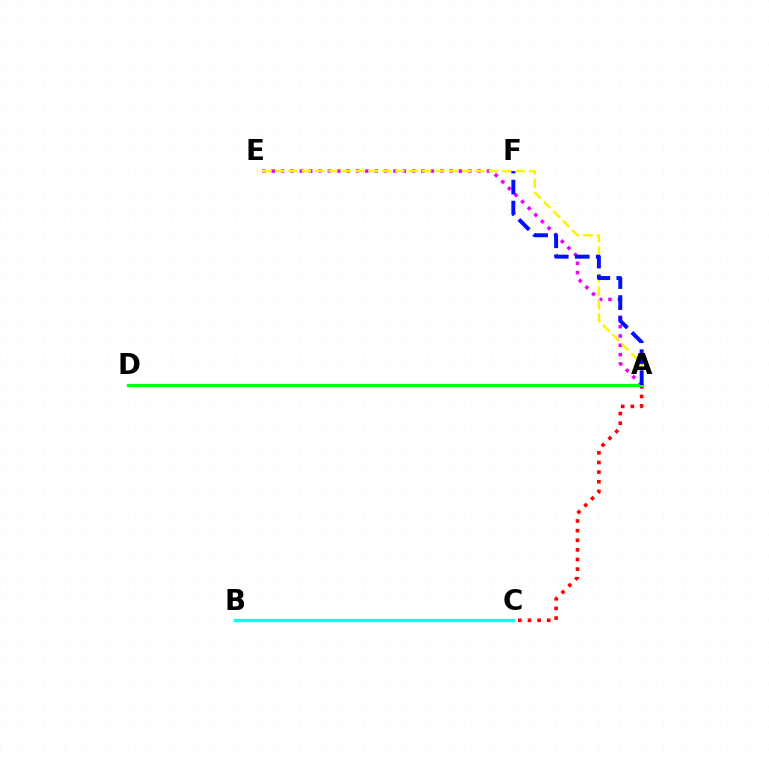{('A', 'C'): [{'color': '#ff0000', 'line_style': 'dotted', 'thickness': 2.62}], ('A', 'E'): [{'color': '#ee00ff', 'line_style': 'dotted', 'thickness': 2.54}, {'color': '#fcf500', 'line_style': 'dashed', 'thickness': 1.82}], ('A', 'D'): [{'color': '#08ff00', 'line_style': 'solid', 'thickness': 2.24}], ('A', 'F'): [{'color': '#0010ff', 'line_style': 'dashed', 'thickness': 2.85}], ('B', 'C'): [{'color': '#00fff6', 'line_style': 'solid', 'thickness': 2.36}]}